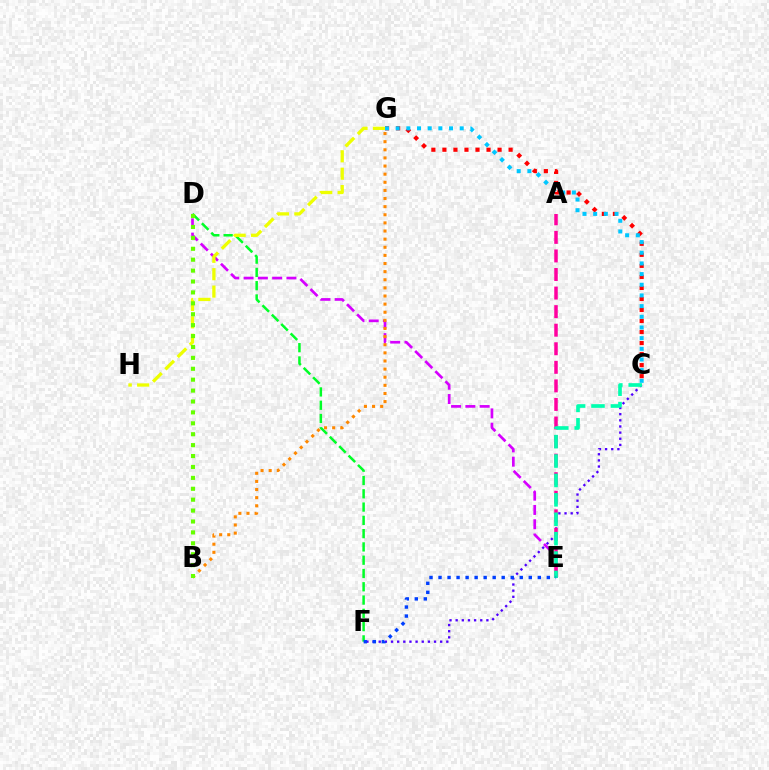{('D', 'E'): [{'color': '#d600ff', 'line_style': 'dashed', 'thickness': 1.94}], ('C', 'G'): [{'color': '#ff0000', 'line_style': 'dotted', 'thickness': 3.0}, {'color': '#00c7ff', 'line_style': 'dotted', 'thickness': 2.9}], ('C', 'F'): [{'color': '#4f00ff', 'line_style': 'dotted', 'thickness': 1.67}], ('A', 'E'): [{'color': '#ff00a0', 'line_style': 'dashed', 'thickness': 2.52}], ('C', 'E'): [{'color': '#00ffaf', 'line_style': 'dashed', 'thickness': 2.64}], ('D', 'F'): [{'color': '#00ff27', 'line_style': 'dashed', 'thickness': 1.8}], ('B', 'G'): [{'color': '#ff8800', 'line_style': 'dotted', 'thickness': 2.21}], ('E', 'F'): [{'color': '#003fff', 'line_style': 'dotted', 'thickness': 2.45}], ('G', 'H'): [{'color': '#eeff00', 'line_style': 'dashed', 'thickness': 2.36}], ('B', 'D'): [{'color': '#66ff00', 'line_style': 'dotted', 'thickness': 2.96}]}